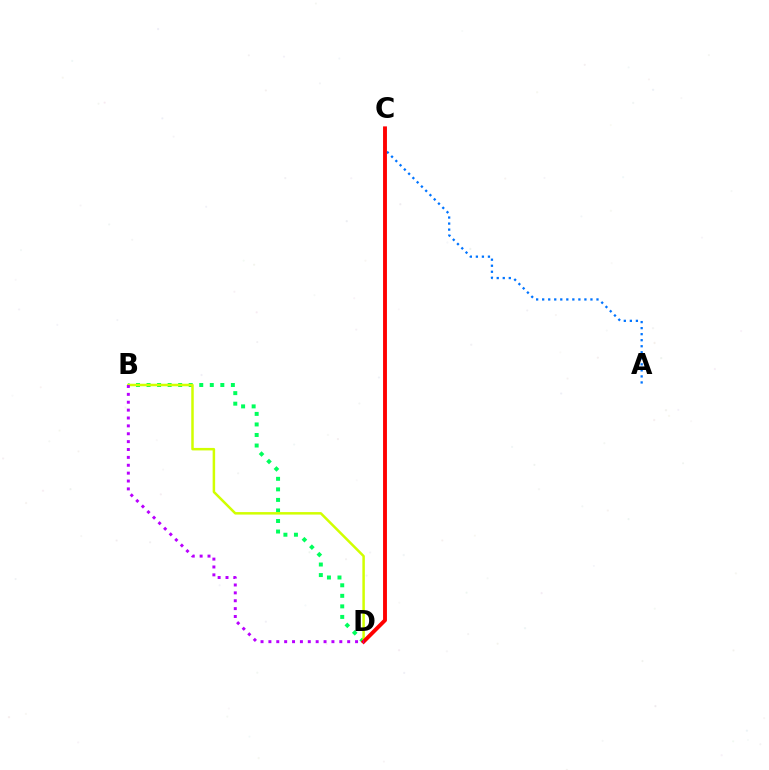{('B', 'D'): [{'color': '#00ff5c', 'line_style': 'dotted', 'thickness': 2.86}, {'color': '#d1ff00', 'line_style': 'solid', 'thickness': 1.8}, {'color': '#b900ff', 'line_style': 'dotted', 'thickness': 2.14}], ('A', 'C'): [{'color': '#0074ff', 'line_style': 'dotted', 'thickness': 1.64}], ('C', 'D'): [{'color': '#ff0000', 'line_style': 'solid', 'thickness': 2.8}]}